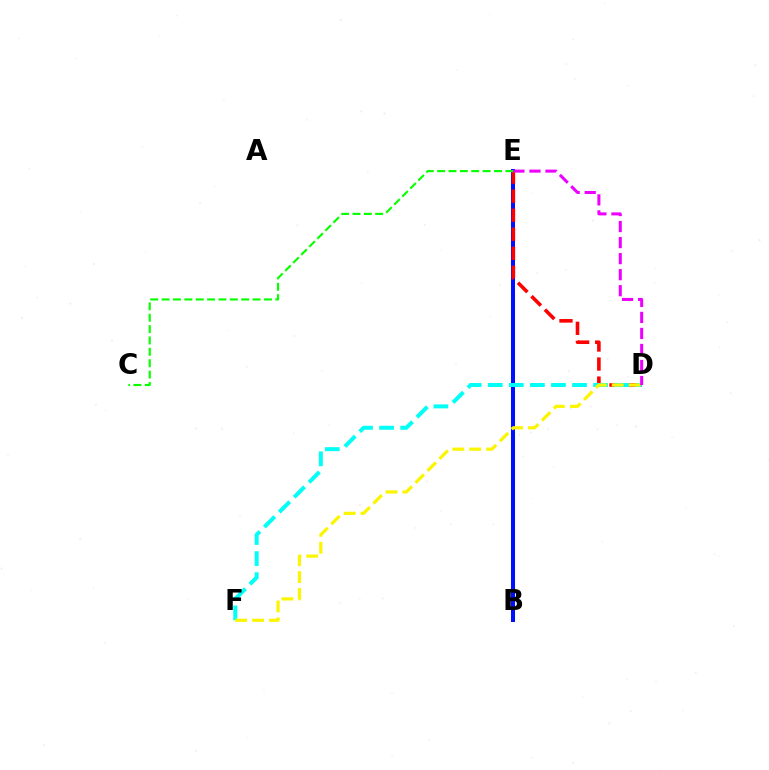{('B', 'E'): [{'color': '#0010ff', 'line_style': 'solid', 'thickness': 2.91}], ('D', 'E'): [{'color': '#ff0000', 'line_style': 'dashed', 'thickness': 2.59}, {'color': '#ee00ff', 'line_style': 'dashed', 'thickness': 2.18}], ('C', 'E'): [{'color': '#08ff00', 'line_style': 'dashed', 'thickness': 1.55}], ('D', 'F'): [{'color': '#00fff6', 'line_style': 'dashed', 'thickness': 2.86}, {'color': '#fcf500', 'line_style': 'dashed', 'thickness': 2.3}]}